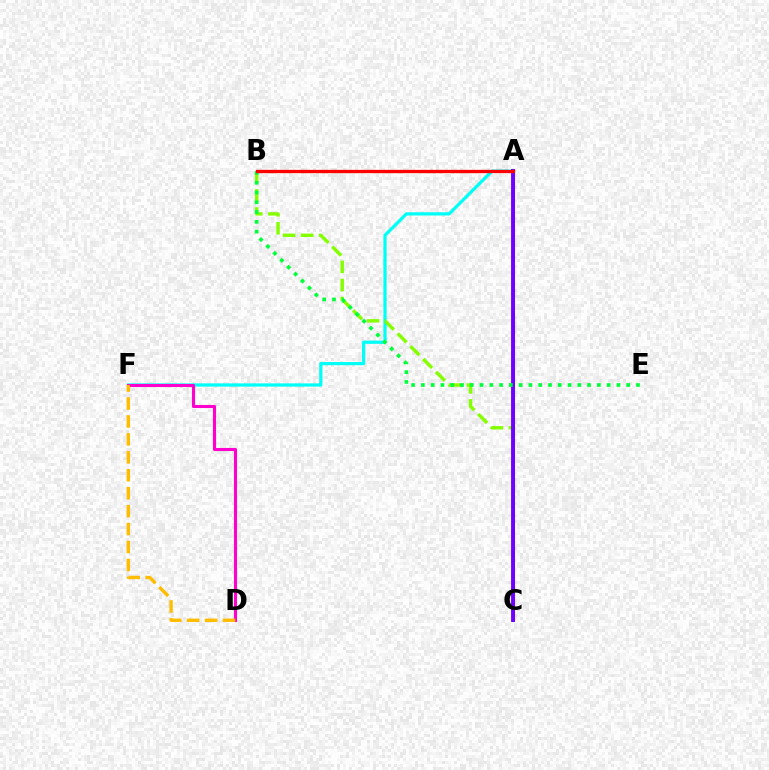{('A', 'F'): [{'color': '#00fff6', 'line_style': 'solid', 'thickness': 2.33}], ('D', 'F'): [{'color': '#ff00cf', 'line_style': 'solid', 'thickness': 2.22}, {'color': '#ffbd00', 'line_style': 'dashed', 'thickness': 2.44}], ('B', 'C'): [{'color': '#84ff00', 'line_style': 'dashed', 'thickness': 2.45}], ('A', 'C'): [{'color': '#004bff', 'line_style': 'solid', 'thickness': 2.21}, {'color': '#7200ff', 'line_style': 'solid', 'thickness': 2.77}], ('B', 'E'): [{'color': '#00ff39', 'line_style': 'dotted', 'thickness': 2.66}], ('A', 'B'): [{'color': '#ff0000', 'line_style': 'solid', 'thickness': 2.38}]}